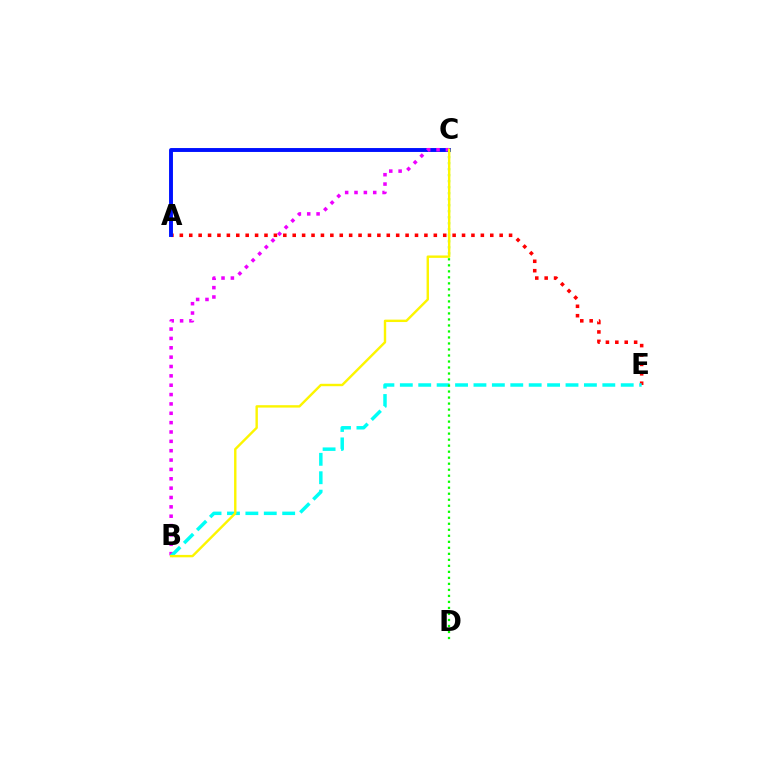{('A', 'E'): [{'color': '#ff0000', 'line_style': 'dotted', 'thickness': 2.56}], ('A', 'C'): [{'color': '#0010ff', 'line_style': 'solid', 'thickness': 2.82}], ('B', 'C'): [{'color': '#ee00ff', 'line_style': 'dotted', 'thickness': 2.54}, {'color': '#fcf500', 'line_style': 'solid', 'thickness': 1.73}], ('B', 'E'): [{'color': '#00fff6', 'line_style': 'dashed', 'thickness': 2.5}], ('C', 'D'): [{'color': '#08ff00', 'line_style': 'dotted', 'thickness': 1.63}]}